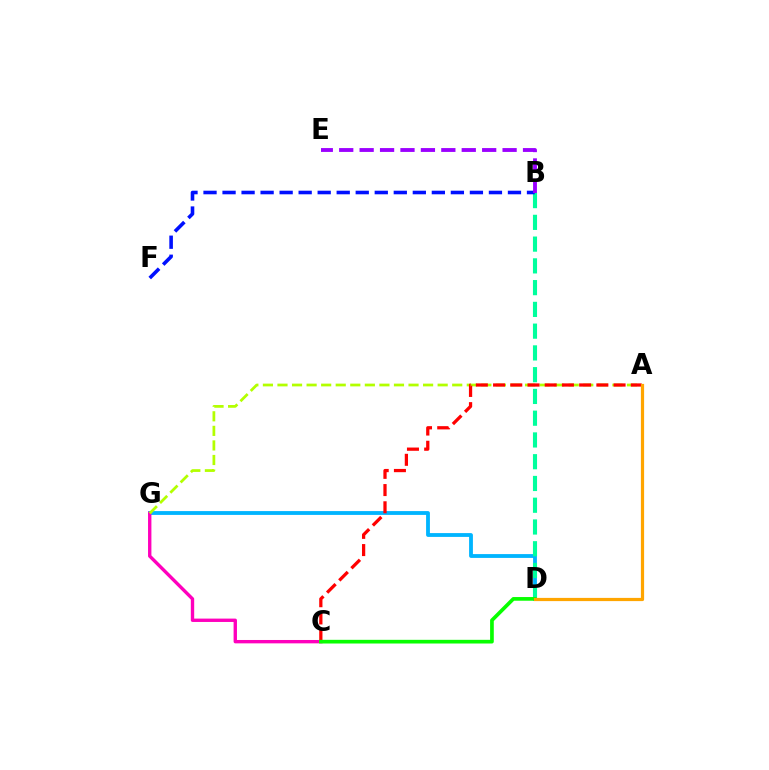{('D', 'G'): [{'color': '#00b5ff', 'line_style': 'solid', 'thickness': 2.74}], ('B', 'D'): [{'color': '#00ff9d', 'line_style': 'dashed', 'thickness': 2.96}], ('C', 'G'): [{'color': '#ff00bd', 'line_style': 'solid', 'thickness': 2.43}], ('A', 'G'): [{'color': '#b3ff00', 'line_style': 'dashed', 'thickness': 1.98}], ('A', 'C'): [{'color': '#ff0000', 'line_style': 'dashed', 'thickness': 2.34}], ('B', 'F'): [{'color': '#0010ff', 'line_style': 'dashed', 'thickness': 2.58}], ('C', 'D'): [{'color': '#08ff00', 'line_style': 'solid', 'thickness': 2.65}], ('B', 'E'): [{'color': '#9b00ff', 'line_style': 'dashed', 'thickness': 2.77}], ('A', 'D'): [{'color': '#ffa500', 'line_style': 'solid', 'thickness': 2.31}]}